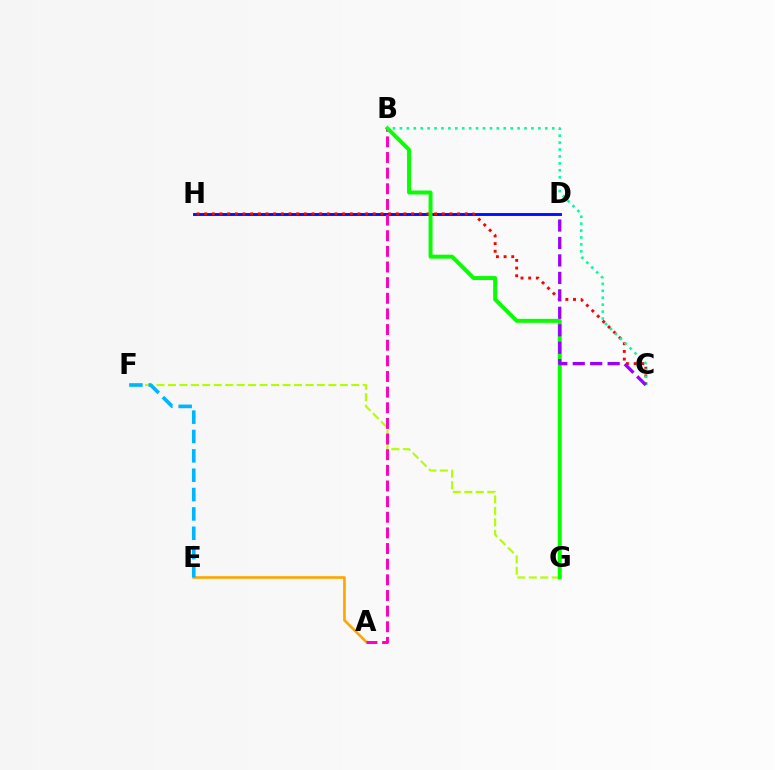{('D', 'H'): [{'color': '#0010ff', 'line_style': 'solid', 'thickness': 2.09}], ('C', 'H'): [{'color': '#ff0000', 'line_style': 'dotted', 'thickness': 2.08}], ('F', 'G'): [{'color': '#b3ff00', 'line_style': 'dashed', 'thickness': 1.56}], ('A', 'E'): [{'color': '#ffa500', 'line_style': 'solid', 'thickness': 1.91}], ('A', 'B'): [{'color': '#ff00bd', 'line_style': 'dashed', 'thickness': 2.12}], ('B', 'G'): [{'color': '#08ff00', 'line_style': 'solid', 'thickness': 2.84}], ('E', 'F'): [{'color': '#00b5ff', 'line_style': 'dashed', 'thickness': 2.63}], ('B', 'C'): [{'color': '#00ff9d', 'line_style': 'dotted', 'thickness': 1.88}], ('C', 'D'): [{'color': '#9b00ff', 'line_style': 'dashed', 'thickness': 2.37}]}